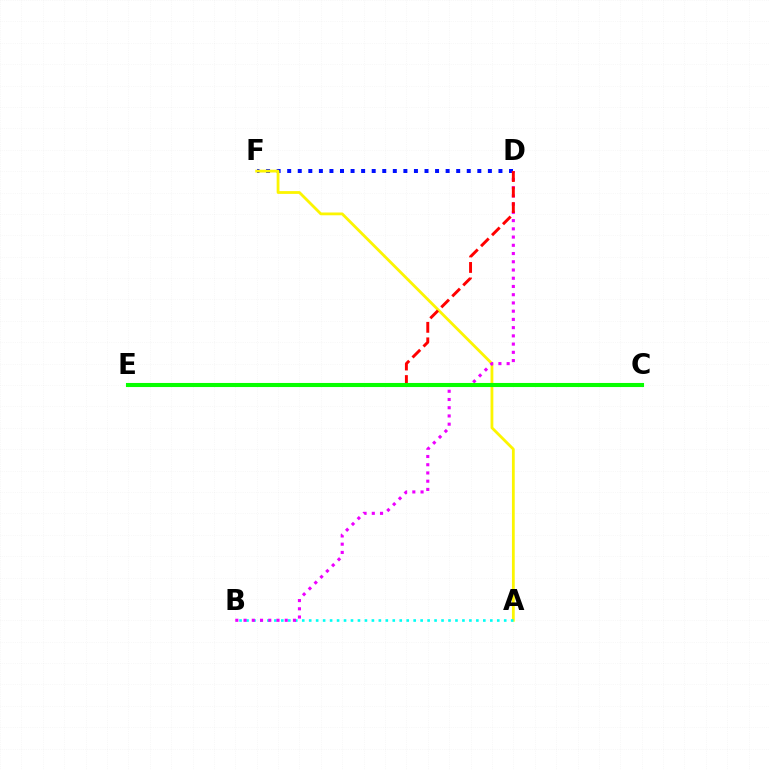{('D', 'F'): [{'color': '#0010ff', 'line_style': 'dotted', 'thickness': 2.87}], ('A', 'F'): [{'color': '#fcf500', 'line_style': 'solid', 'thickness': 2.01}], ('A', 'B'): [{'color': '#00fff6', 'line_style': 'dotted', 'thickness': 1.89}], ('B', 'D'): [{'color': '#ee00ff', 'line_style': 'dotted', 'thickness': 2.24}], ('D', 'E'): [{'color': '#ff0000', 'line_style': 'dashed', 'thickness': 2.11}], ('C', 'E'): [{'color': '#08ff00', 'line_style': 'solid', 'thickness': 2.94}]}